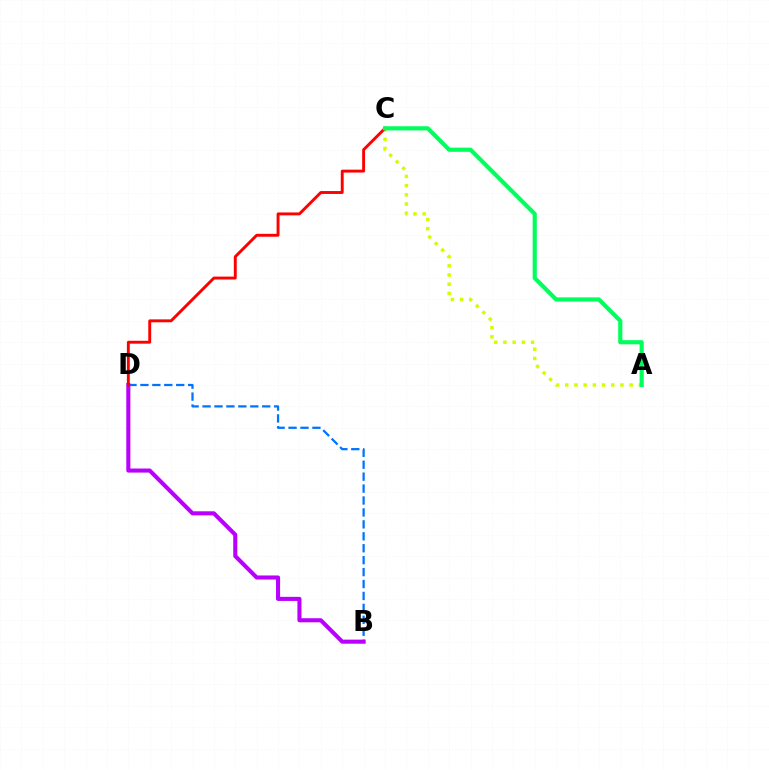{('B', 'D'): [{'color': '#0074ff', 'line_style': 'dashed', 'thickness': 1.62}, {'color': '#b900ff', 'line_style': 'solid', 'thickness': 2.94}], ('A', 'C'): [{'color': '#d1ff00', 'line_style': 'dotted', 'thickness': 2.5}, {'color': '#00ff5c', 'line_style': 'solid', 'thickness': 2.99}], ('C', 'D'): [{'color': '#ff0000', 'line_style': 'solid', 'thickness': 2.09}]}